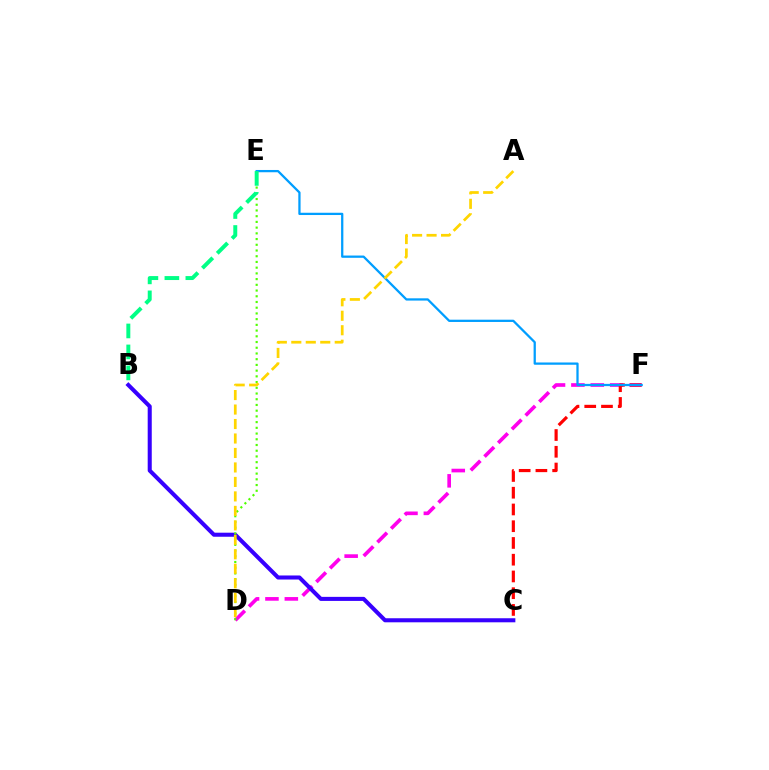{('D', 'F'): [{'color': '#ff00ed', 'line_style': 'dashed', 'thickness': 2.63}], ('B', 'C'): [{'color': '#3700ff', 'line_style': 'solid', 'thickness': 2.92}], ('C', 'F'): [{'color': '#ff0000', 'line_style': 'dashed', 'thickness': 2.27}], ('D', 'E'): [{'color': '#4fff00', 'line_style': 'dotted', 'thickness': 1.55}], ('E', 'F'): [{'color': '#009eff', 'line_style': 'solid', 'thickness': 1.63}], ('B', 'E'): [{'color': '#00ff86', 'line_style': 'dashed', 'thickness': 2.85}], ('A', 'D'): [{'color': '#ffd500', 'line_style': 'dashed', 'thickness': 1.97}]}